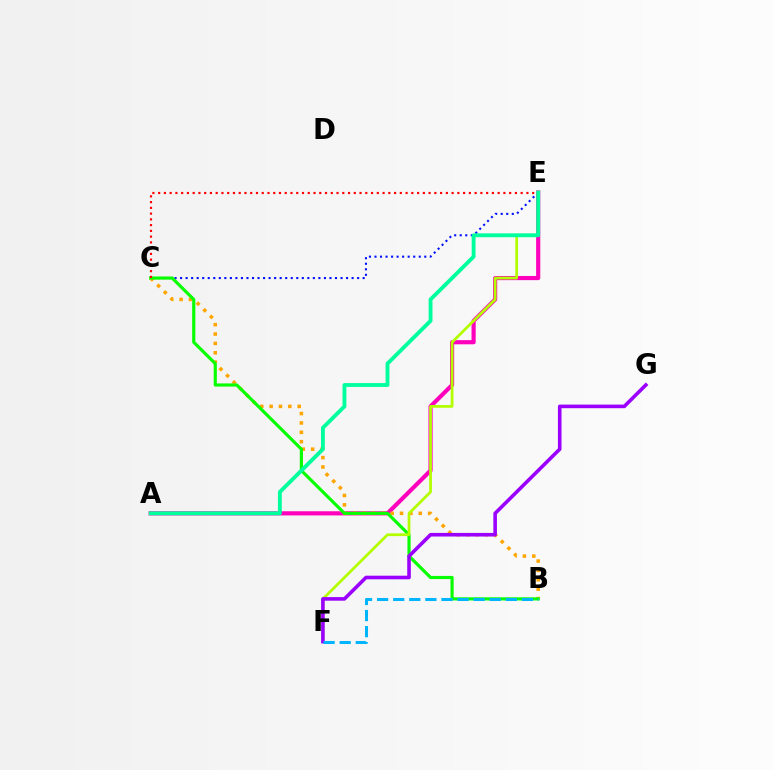{('C', 'E'): [{'color': '#0010ff', 'line_style': 'dotted', 'thickness': 1.5}, {'color': '#ff0000', 'line_style': 'dotted', 'thickness': 1.56}], ('A', 'E'): [{'color': '#ff00bd', 'line_style': 'solid', 'thickness': 2.99}, {'color': '#00ff9d', 'line_style': 'solid', 'thickness': 2.78}], ('B', 'C'): [{'color': '#ffa500', 'line_style': 'dotted', 'thickness': 2.54}, {'color': '#08ff00', 'line_style': 'solid', 'thickness': 2.27}], ('E', 'F'): [{'color': '#b3ff00', 'line_style': 'solid', 'thickness': 1.98}], ('F', 'G'): [{'color': '#9b00ff', 'line_style': 'solid', 'thickness': 2.59}], ('B', 'F'): [{'color': '#00b5ff', 'line_style': 'dashed', 'thickness': 2.19}]}